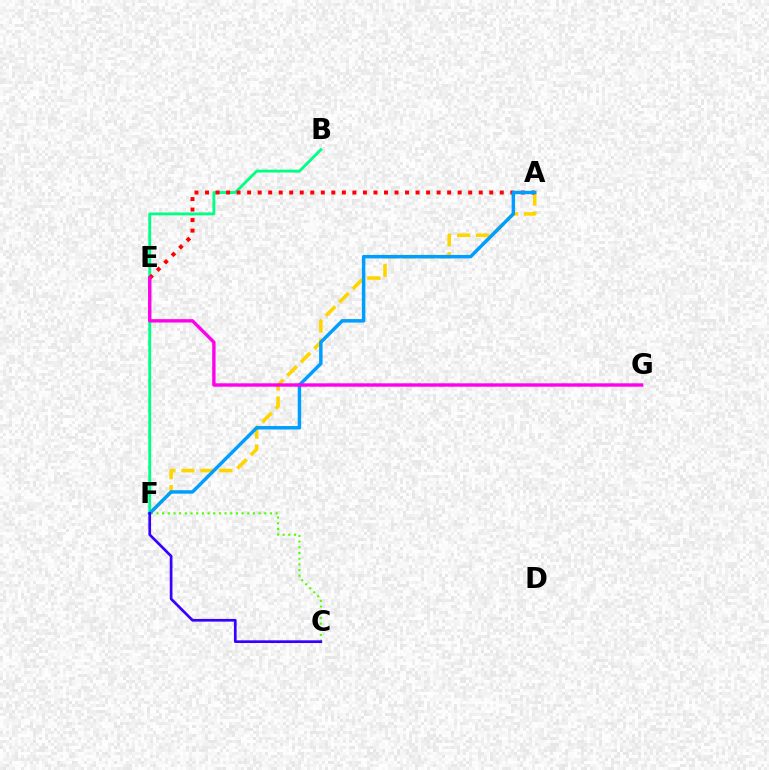{('B', 'F'): [{'color': '#00ff86', 'line_style': 'solid', 'thickness': 2.06}], ('A', 'F'): [{'color': '#ffd500', 'line_style': 'dashed', 'thickness': 2.57}, {'color': '#009eff', 'line_style': 'solid', 'thickness': 2.49}], ('A', 'E'): [{'color': '#ff0000', 'line_style': 'dotted', 'thickness': 2.86}], ('C', 'F'): [{'color': '#4fff00', 'line_style': 'dotted', 'thickness': 1.54}, {'color': '#3700ff', 'line_style': 'solid', 'thickness': 1.94}], ('E', 'G'): [{'color': '#ff00ed', 'line_style': 'solid', 'thickness': 2.43}]}